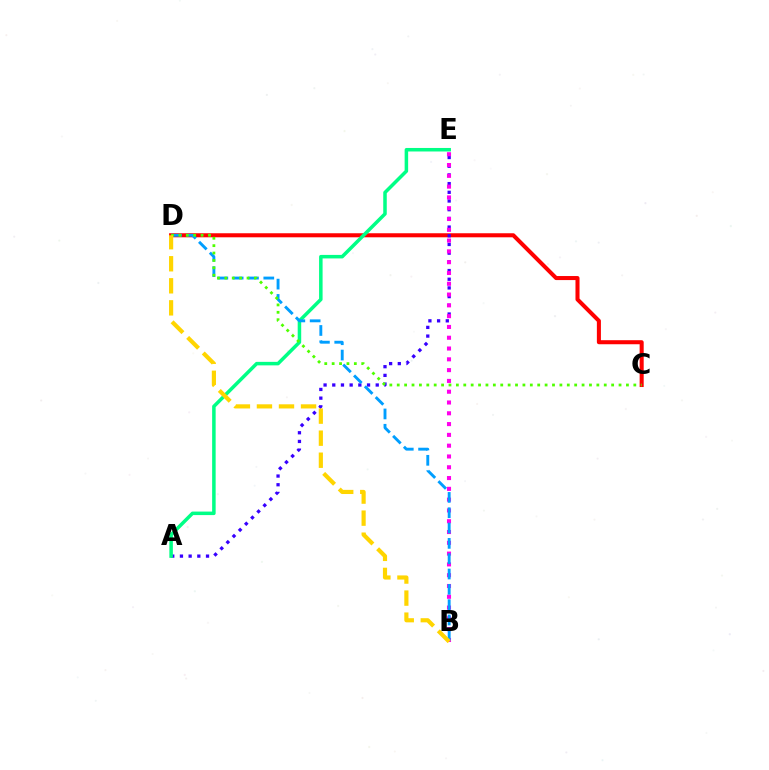{('C', 'D'): [{'color': '#ff0000', 'line_style': 'solid', 'thickness': 2.91}, {'color': '#4fff00', 'line_style': 'dotted', 'thickness': 2.01}], ('A', 'E'): [{'color': '#3700ff', 'line_style': 'dotted', 'thickness': 2.36}, {'color': '#00ff86', 'line_style': 'solid', 'thickness': 2.53}], ('B', 'E'): [{'color': '#ff00ed', 'line_style': 'dotted', 'thickness': 2.93}], ('B', 'D'): [{'color': '#009eff', 'line_style': 'dashed', 'thickness': 2.08}, {'color': '#ffd500', 'line_style': 'dashed', 'thickness': 2.99}]}